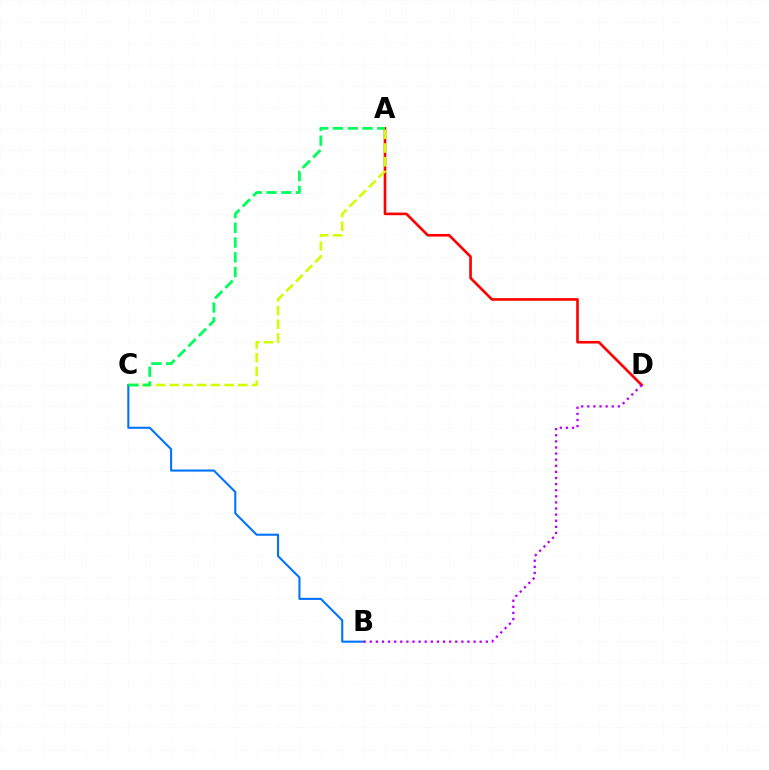{('A', 'D'): [{'color': '#ff0000', 'line_style': 'solid', 'thickness': 1.89}], ('A', 'C'): [{'color': '#d1ff00', 'line_style': 'dashed', 'thickness': 1.86}, {'color': '#00ff5c', 'line_style': 'dashed', 'thickness': 2.01}], ('B', 'C'): [{'color': '#0074ff', 'line_style': 'solid', 'thickness': 1.51}], ('B', 'D'): [{'color': '#b900ff', 'line_style': 'dotted', 'thickness': 1.66}]}